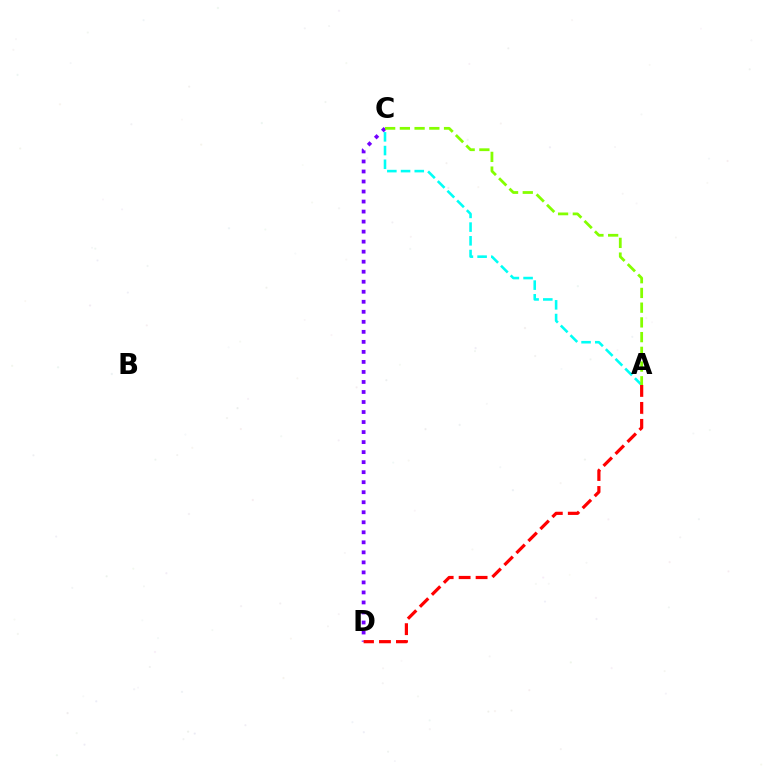{('C', 'D'): [{'color': '#7200ff', 'line_style': 'dotted', 'thickness': 2.72}], ('A', 'C'): [{'color': '#00fff6', 'line_style': 'dashed', 'thickness': 1.86}, {'color': '#84ff00', 'line_style': 'dashed', 'thickness': 2.0}], ('A', 'D'): [{'color': '#ff0000', 'line_style': 'dashed', 'thickness': 2.31}]}